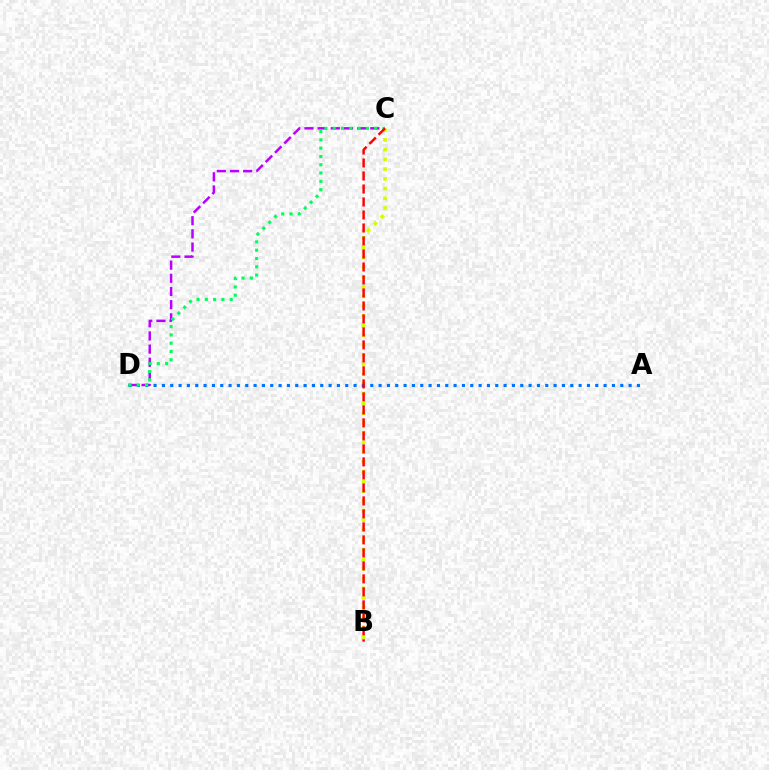{('C', 'D'): [{'color': '#b900ff', 'line_style': 'dashed', 'thickness': 1.79}, {'color': '#00ff5c', 'line_style': 'dotted', 'thickness': 2.26}], ('B', 'C'): [{'color': '#d1ff00', 'line_style': 'dotted', 'thickness': 2.64}, {'color': '#ff0000', 'line_style': 'dashed', 'thickness': 1.77}], ('A', 'D'): [{'color': '#0074ff', 'line_style': 'dotted', 'thickness': 2.26}]}